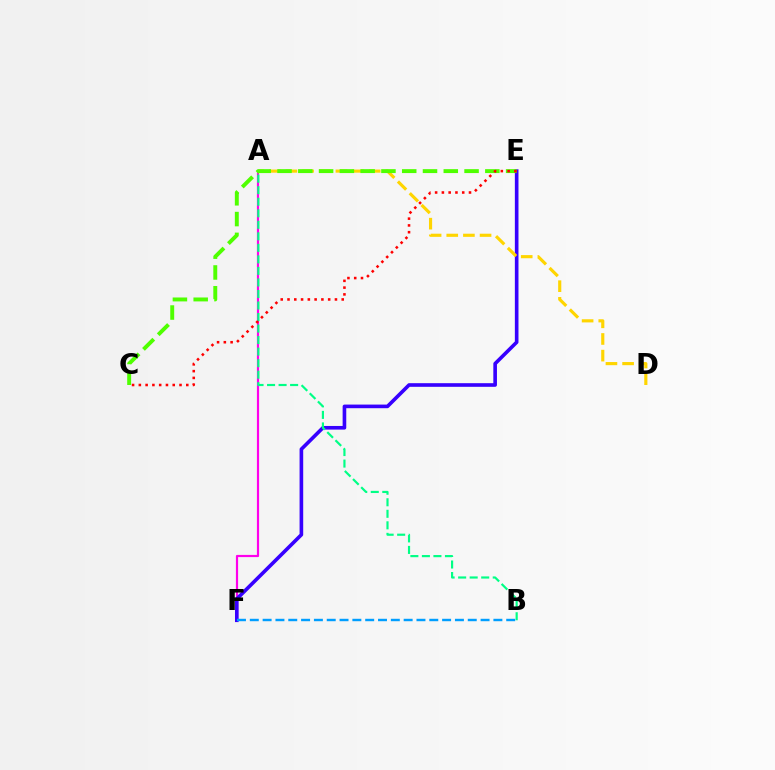{('A', 'F'): [{'color': '#ff00ed', 'line_style': 'solid', 'thickness': 1.58}], ('E', 'F'): [{'color': '#3700ff', 'line_style': 'solid', 'thickness': 2.61}], ('A', 'D'): [{'color': '#ffd500', 'line_style': 'dashed', 'thickness': 2.26}], ('C', 'E'): [{'color': '#4fff00', 'line_style': 'dashed', 'thickness': 2.82}, {'color': '#ff0000', 'line_style': 'dotted', 'thickness': 1.84}], ('A', 'B'): [{'color': '#00ff86', 'line_style': 'dashed', 'thickness': 1.57}], ('B', 'F'): [{'color': '#009eff', 'line_style': 'dashed', 'thickness': 1.74}]}